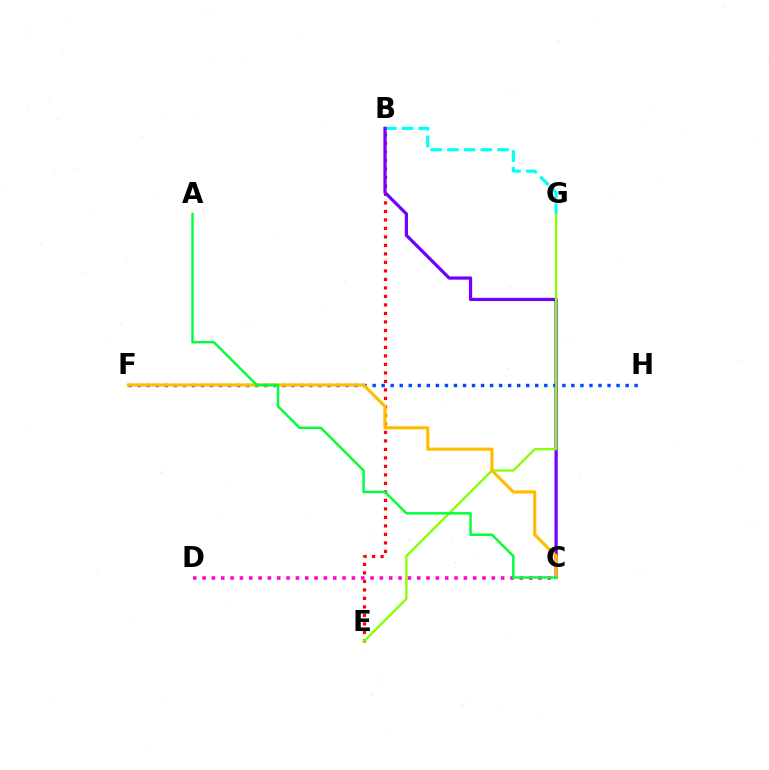{('F', 'H'): [{'color': '#004bff', 'line_style': 'dotted', 'thickness': 2.45}], ('C', 'D'): [{'color': '#ff00cf', 'line_style': 'dotted', 'thickness': 2.54}], ('B', 'G'): [{'color': '#00fff6', 'line_style': 'dashed', 'thickness': 2.27}], ('B', 'E'): [{'color': '#ff0000', 'line_style': 'dotted', 'thickness': 2.31}], ('B', 'C'): [{'color': '#7200ff', 'line_style': 'solid', 'thickness': 2.32}], ('E', 'G'): [{'color': '#84ff00', 'line_style': 'solid', 'thickness': 1.67}], ('C', 'F'): [{'color': '#ffbd00', 'line_style': 'solid', 'thickness': 2.27}], ('A', 'C'): [{'color': '#00ff39', 'line_style': 'solid', 'thickness': 1.77}]}